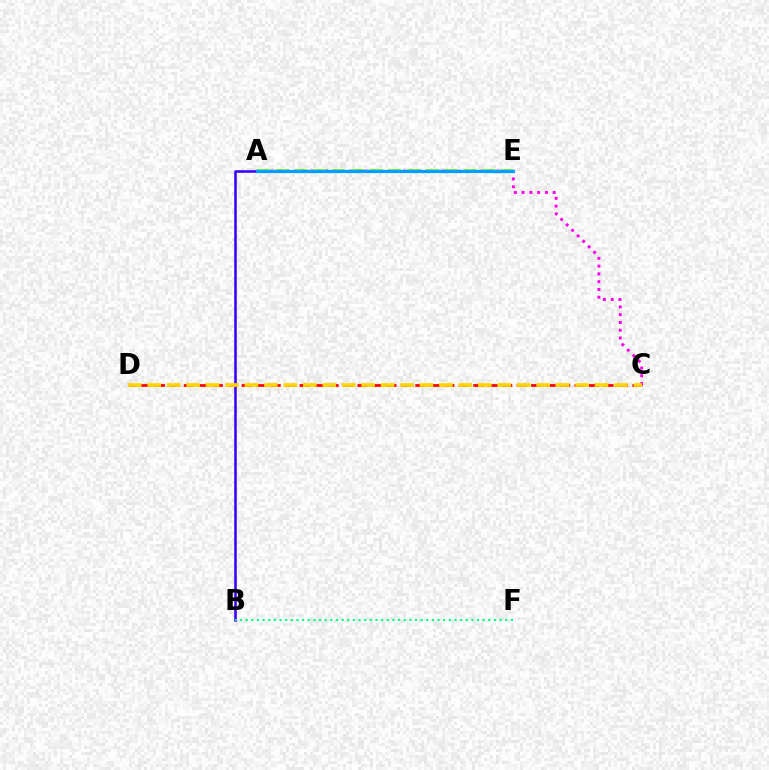{('A', 'B'): [{'color': '#3700ff', 'line_style': 'solid', 'thickness': 1.83}], ('A', 'C'): [{'color': '#ff00ed', 'line_style': 'dotted', 'thickness': 2.11}], ('C', 'D'): [{'color': '#ff0000', 'line_style': 'dashed', 'thickness': 1.97}, {'color': '#ffd500', 'line_style': 'dashed', 'thickness': 2.64}], ('A', 'E'): [{'color': '#4fff00', 'line_style': 'dashed', 'thickness': 2.55}, {'color': '#009eff', 'line_style': 'solid', 'thickness': 2.29}], ('B', 'F'): [{'color': '#00ff86', 'line_style': 'dotted', 'thickness': 1.53}]}